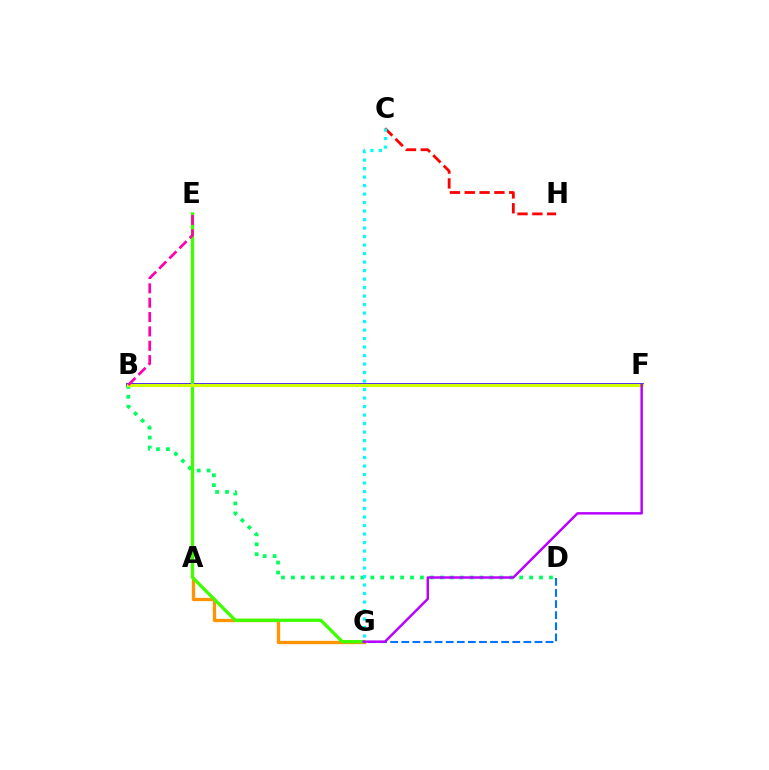{('C', 'H'): [{'color': '#ff0000', 'line_style': 'dashed', 'thickness': 2.02}], ('A', 'G'): [{'color': '#ff9400', 'line_style': 'solid', 'thickness': 2.39}], ('B', 'F'): [{'color': '#2500ff', 'line_style': 'solid', 'thickness': 2.66}, {'color': '#d1ff00', 'line_style': 'solid', 'thickness': 2.29}], ('B', 'D'): [{'color': '#00ff5c', 'line_style': 'dotted', 'thickness': 2.7}], ('D', 'G'): [{'color': '#0074ff', 'line_style': 'dashed', 'thickness': 1.51}], ('E', 'G'): [{'color': '#3dff00', 'line_style': 'solid', 'thickness': 2.37}], ('C', 'G'): [{'color': '#00fff6', 'line_style': 'dotted', 'thickness': 2.31}], ('F', 'G'): [{'color': '#b900ff', 'line_style': 'solid', 'thickness': 1.77}], ('B', 'E'): [{'color': '#ff00ac', 'line_style': 'dashed', 'thickness': 1.95}]}